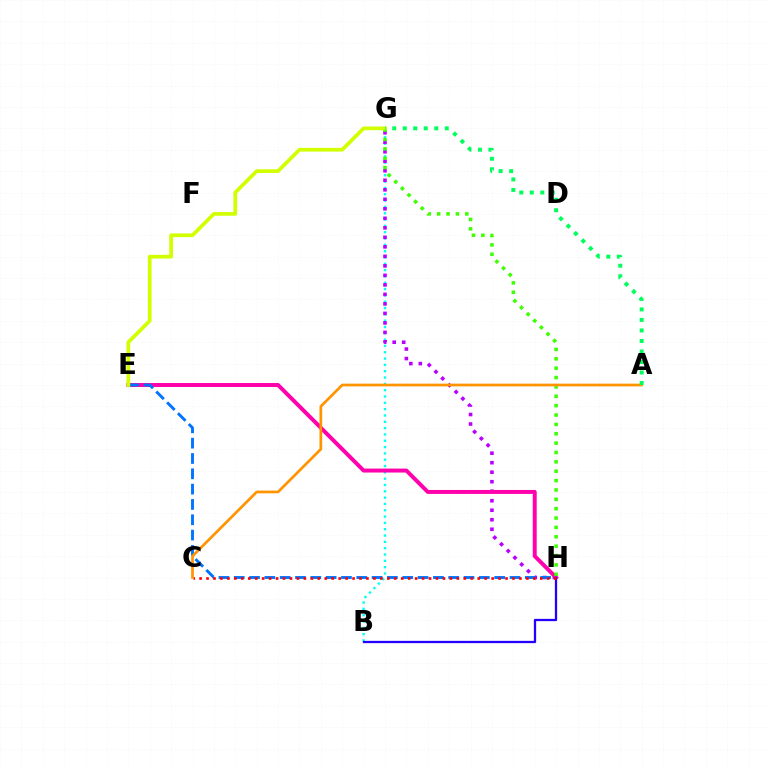{('B', 'G'): [{'color': '#00fff6', 'line_style': 'dotted', 'thickness': 1.72}], ('G', 'H'): [{'color': '#b900ff', 'line_style': 'dotted', 'thickness': 2.58}, {'color': '#3dff00', 'line_style': 'dotted', 'thickness': 2.54}], ('E', 'H'): [{'color': '#ff00ac', 'line_style': 'solid', 'thickness': 2.85}, {'color': '#0074ff', 'line_style': 'dashed', 'thickness': 2.08}], ('B', 'H'): [{'color': '#2500ff', 'line_style': 'solid', 'thickness': 1.65}], ('C', 'H'): [{'color': '#ff0000', 'line_style': 'dotted', 'thickness': 1.89}], ('E', 'G'): [{'color': '#d1ff00', 'line_style': 'solid', 'thickness': 2.68}], ('A', 'C'): [{'color': '#ff9400', 'line_style': 'solid', 'thickness': 1.95}], ('A', 'G'): [{'color': '#00ff5c', 'line_style': 'dotted', 'thickness': 2.86}]}